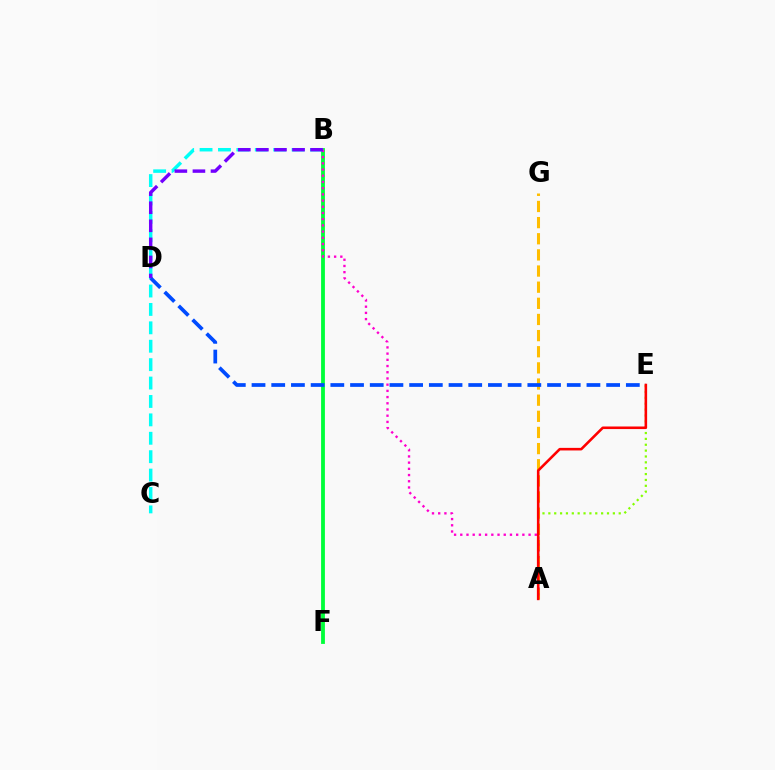{('B', 'F'): [{'color': '#00ff39', 'line_style': 'solid', 'thickness': 2.75}], ('A', 'E'): [{'color': '#84ff00', 'line_style': 'dotted', 'thickness': 1.59}, {'color': '#ff0000', 'line_style': 'solid', 'thickness': 1.86}], ('A', 'G'): [{'color': '#ffbd00', 'line_style': 'dashed', 'thickness': 2.19}], ('B', 'C'): [{'color': '#00fff6', 'line_style': 'dashed', 'thickness': 2.5}], ('A', 'B'): [{'color': '#ff00cf', 'line_style': 'dotted', 'thickness': 1.69}], ('D', 'E'): [{'color': '#004bff', 'line_style': 'dashed', 'thickness': 2.68}], ('B', 'D'): [{'color': '#7200ff', 'line_style': 'dashed', 'thickness': 2.45}]}